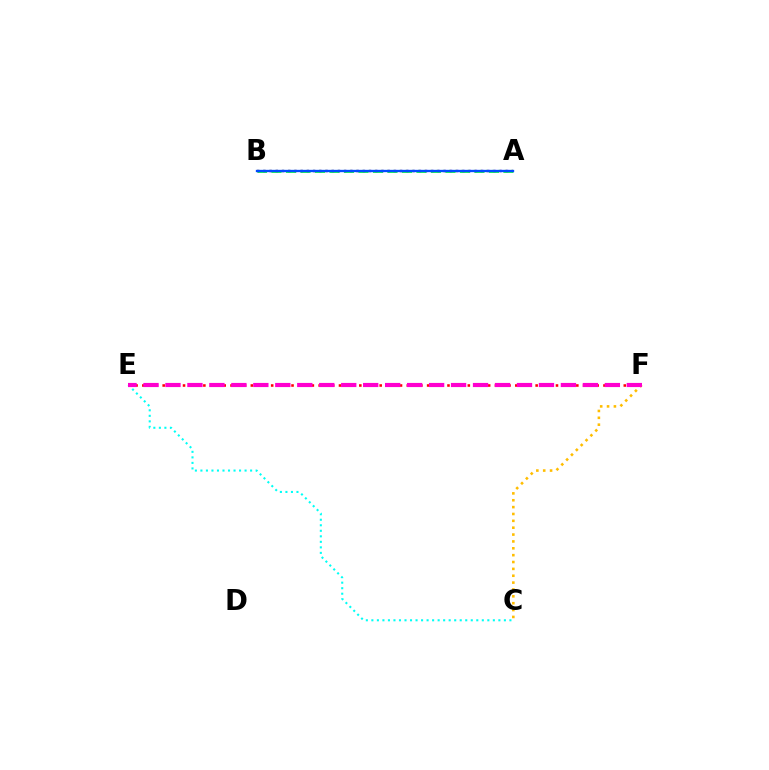{('C', 'E'): [{'color': '#00fff6', 'line_style': 'dotted', 'thickness': 1.5}], ('C', 'F'): [{'color': '#ffbd00', 'line_style': 'dotted', 'thickness': 1.86}], ('E', 'F'): [{'color': '#ff0000', 'line_style': 'dotted', 'thickness': 1.84}, {'color': '#ff00cf', 'line_style': 'dashed', 'thickness': 2.98}], ('A', 'B'): [{'color': '#84ff00', 'line_style': 'dotted', 'thickness': 1.68}, {'color': '#00ff39', 'line_style': 'dashed', 'thickness': 1.97}, {'color': '#7200ff', 'line_style': 'dotted', 'thickness': 1.69}, {'color': '#004bff', 'line_style': 'solid', 'thickness': 1.68}]}